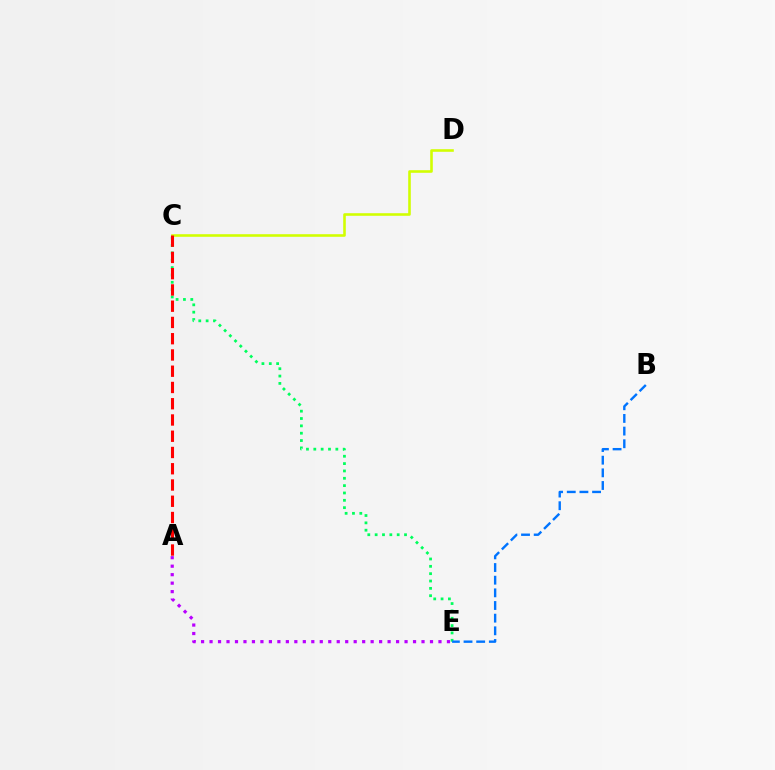{('C', 'D'): [{'color': '#d1ff00', 'line_style': 'solid', 'thickness': 1.87}], ('C', 'E'): [{'color': '#00ff5c', 'line_style': 'dotted', 'thickness': 2.0}], ('B', 'E'): [{'color': '#0074ff', 'line_style': 'dashed', 'thickness': 1.72}], ('A', 'C'): [{'color': '#ff0000', 'line_style': 'dashed', 'thickness': 2.21}], ('A', 'E'): [{'color': '#b900ff', 'line_style': 'dotted', 'thickness': 2.3}]}